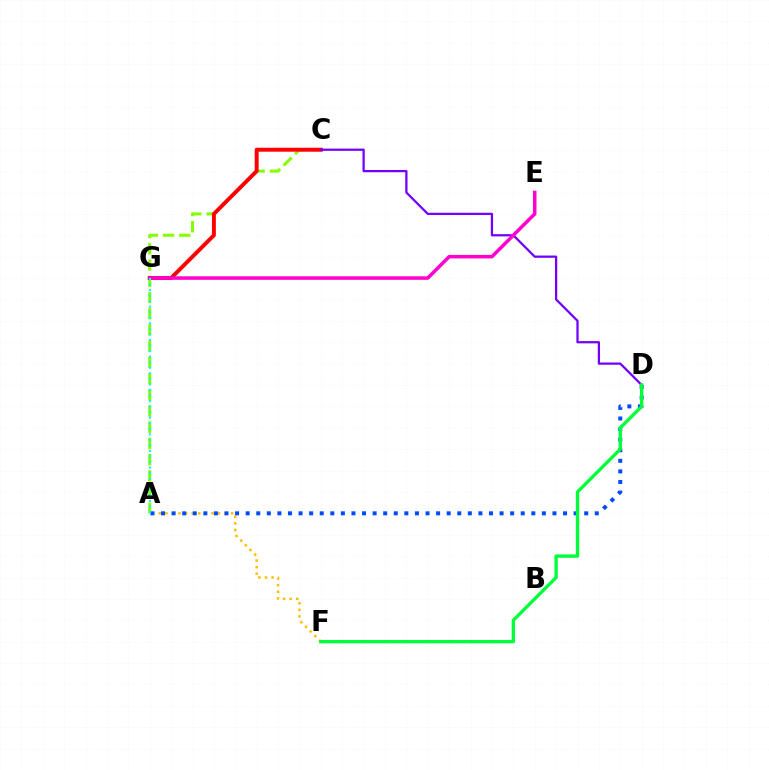{('A', 'F'): [{'color': '#ffbd00', 'line_style': 'dotted', 'thickness': 1.79}], ('A', 'C'): [{'color': '#84ff00', 'line_style': 'dashed', 'thickness': 2.2}], ('C', 'G'): [{'color': '#ff0000', 'line_style': 'solid', 'thickness': 2.84}], ('A', 'D'): [{'color': '#004bff', 'line_style': 'dotted', 'thickness': 2.87}], ('C', 'D'): [{'color': '#7200ff', 'line_style': 'solid', 'thickness': 1.62}], ('D', 'F'): [{'color': '#00ff39', 'line_style': 'solid', 'thickness': 2.4}], ('E', 'G'): [{'color': '#ff00cf', 'line_style': 'solid', 'thickness': 2.53}], ('A', 'G'): [{'color': '#00fff6', 'line_style': 'dotted', 'thickness': 1.51}]}